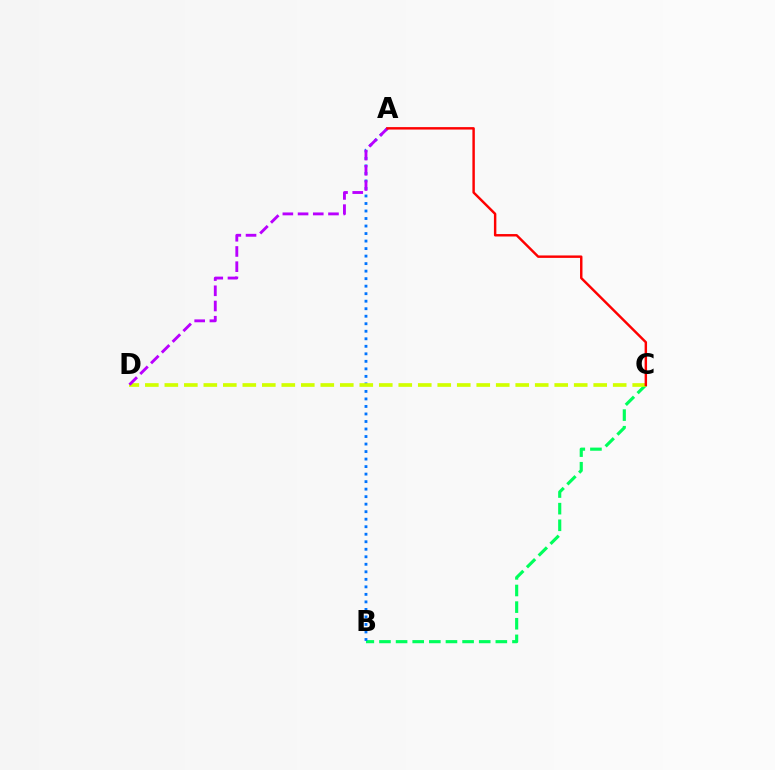{('B', 'C'): [{'color': '#00ff5c', 'line_style': 'dashed', 'thickness': 2.26}], ('A', 'B'): [{'color': '#0074ff', 'line_style': 'dotted', 'thickness': 2.04}], ('C', 'D'): [{'color': '#d1ff00', 'line_style': 'dashed', 'thickness': 2.65}], ('A', 'D'): [{'color': '#b900ff', 'line_style': 'dashed', 'thickness': 2.07}], ('A', 'C'): [{'color': '#ff0000', 'line_style': 'solid', 'thickness': 1.76}]}